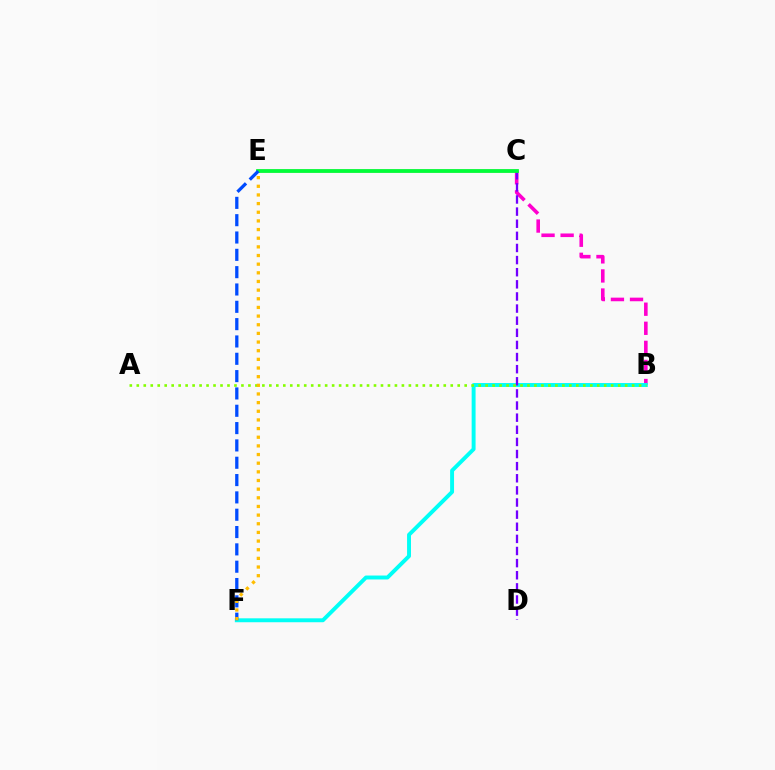{('C', 'E'): [{'color': '#ff0000', 'line_style': 'solid', 'thickness': 1.72}, {'color': '#00ff39', 'line_style': 'solid', 'thickness': 2.71}], ('B', 'C'): [{'color': '#ff00cf', 'line_style': 'dashed', 'thickness': 2.59}], ('B', 'F'): [{'color': '#00fff6', 'line_style': 'solid', 'thickness': 2.82}], ('C', 'D'): [{'color': '#7200ff', 'line_style': 'dashed', 'thickness': 1.65}], ('A', 'B'): [{'color': '#84ff00', 'line_style': 'dotted', 'thickness': 1.9}], ('E', 'F'): [{'color': '#004bff', 'line_style': 'dashed', 'thickness': 2.35}, {'color': '#ffbd00', 'line_style': 'dotted', 'thickness': 2.35}]}